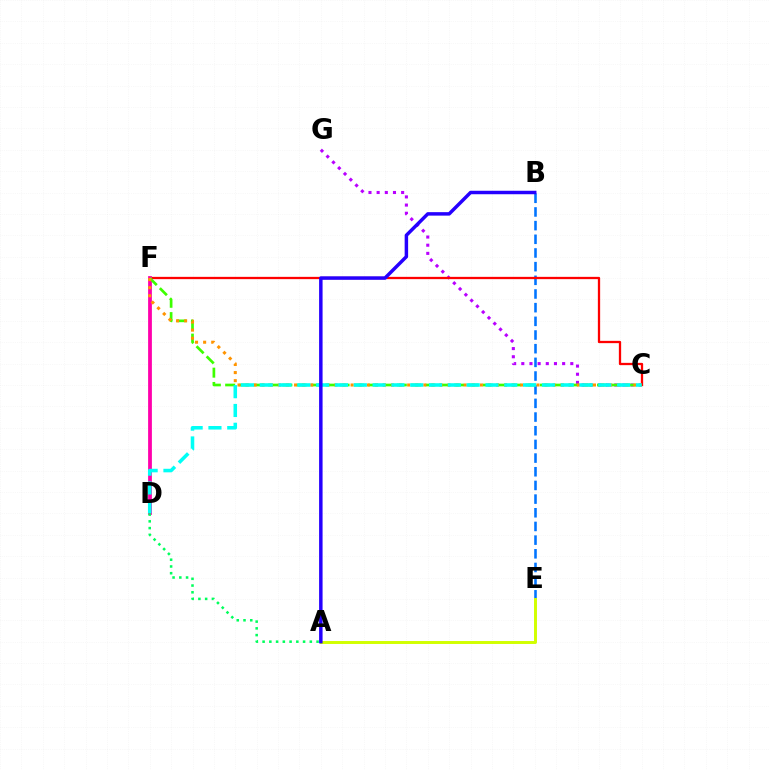{('C', 'G'): [{'color': '#b900ff', 'line_style': 'dotted', 'thickness': 2.22}], ('B', 'E'): [{'color': '#0074ff', 'line_style': 'dashed', 'thickness': 1.86}], ('C', 'F'): [{'color': '#ff0000', 'line_style': 'solid', 'thickness': 1.65}, {'color': '#3dff00', 'line_style': 'dashed', 'thickness': 1.94}, {'color': '#ff9400', 'line_style': 'dotted', 'thickness': 2.19}], ('A', 'E'): [{'color': '#d1ff00', 'line_style': 'solid', 'thickness': 2.13}], ('D', 'F'): [{'color': '#ff00ac', 'line_style': 'solid', 'thickness': 2.72}], ('C', 'D'): [{'color': '#00fff6', 'line_style': 'dashed', 'thickness': 2.56}], ('A', 'B'): [{'color': '#2500ff', 'line_style': 'solid', 'thickness': 2.5}], ('A', 'D'): [{'color': '#00ff5c', 'line_style': 'dotted', 'thickness': 1.83}]}